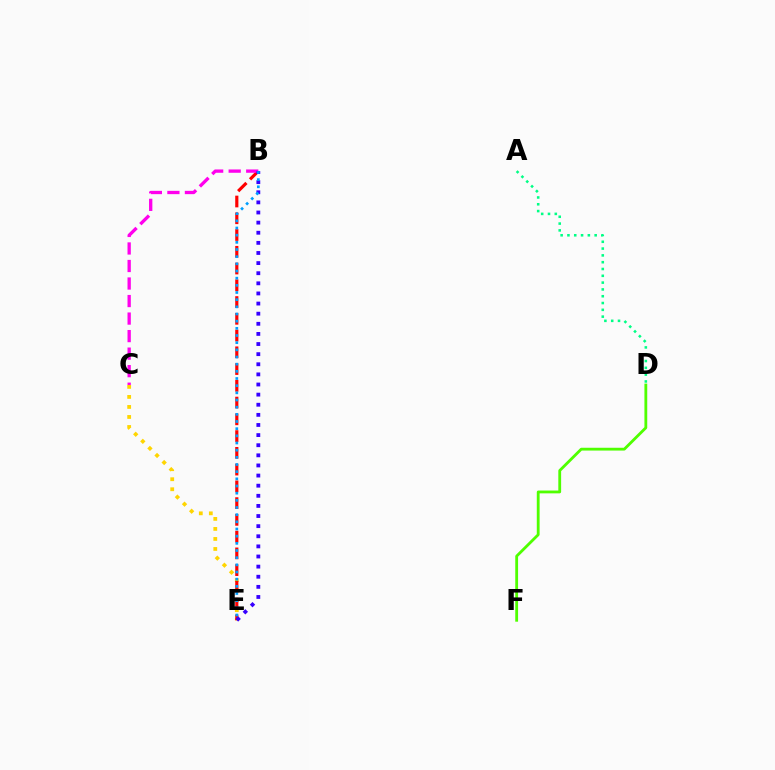{('C', 'E'): [{'color': '#ffd500', 'line_style': 'dotted', 'thickness': 2.72}], ('B', 'E'): [{'color': '#ff0000', 'line_style': 'dashed', 'thickness': 2.28}, {'color': '#3700ff', 'line_style': 'dotted', 'thickness': 2.75}, {'color': '#009eff', 'line_style': 'dotted', 'thickness': 1.95}], ('B', 'C'): [{'color': '#ff00ed', 'line_style': 'dashed', 'thickness': 2.38}], ('A', 'D'): [{'color': '#00ff86', 'line_style': 'dotted', 'thickness': 1.85}], ('D', 'F'): [{'color': '#4fff00', 'line_style': 'solid', 'thickness': 2.03}]}